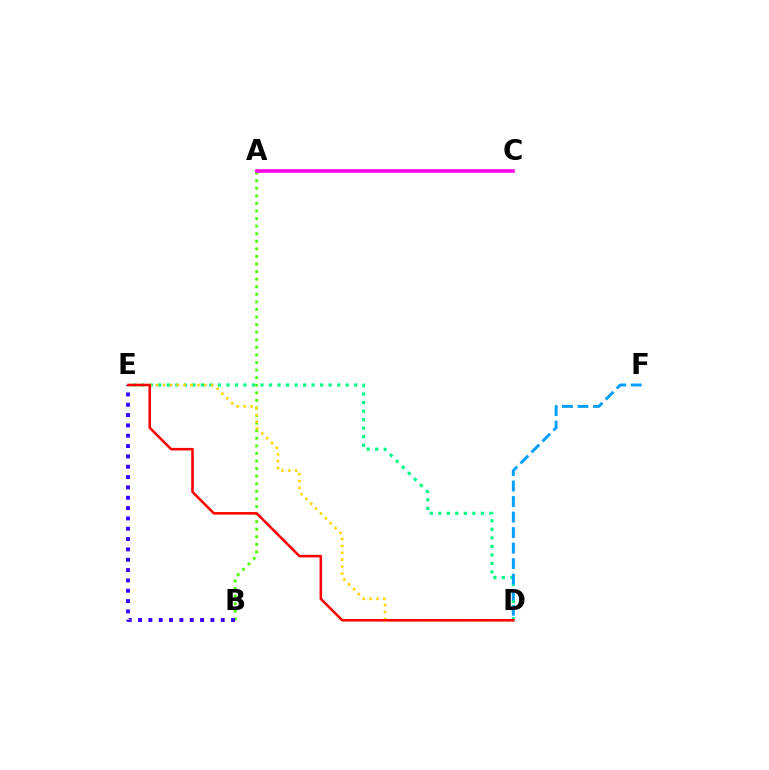{('D', 'E'): [{'color': '#00ff86', 'line_style': 'dotted', 'thickness': 2.31}, {'color': '#ffd500', 'line_style': 'dotted', 'thickness': 1.87}, {'color': '#ff0000', 'line_style': 'solid', 'thickness': 1.84}], ('A', 'B'): [{'color': '#4fff00', 'line_style': 'dotted', 'thickness': 2.06}], ('B', 'E'): [{'color': '#3700ff', 'line_style': 'dotted', 'thickness': 2.81}], ('D', 'F'): [{'color': '#009eff', 'line_style': 'dashed', 'thickness': 2.11}], ('A', 'C'): [{'color': '#ff00ed', 'line_style': 'solid', 'thickness': 2.57}]}